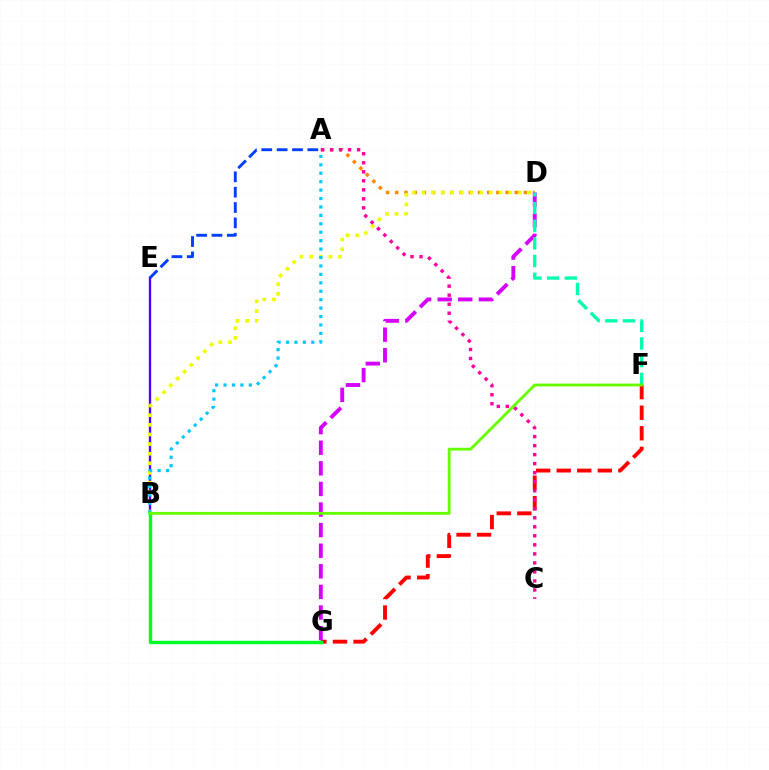{('A', 'D'): [{'color': '#ff8800', 'line_style': 'dotted', 'thickness': 2.5}], ('B', 'E'): [{'color': '#4f00ff', 'line_style': 'solid', 'thickness': 1.69}], ('F', 'G'): [{'color': '#ff0000', 'line_style': 'dashed', 'thickness': 2.79}], ('B', 'D'): [{'color': '#eeff00', 'line_style': 'dotted', 'thickness': 2.62}], ('A', 'E'): [{'color': '#003fff', 'line_style': 'dashed', 'thickness': 2.09}], ('D', 'G'): [{'color': '#d600ff', 'line_style': 'dashed', 'thickness': 2.8}], ('A', 'B'): [{'color': '#00c7ff', 'line_style': 'dotted', 'thickness': 2.29}], ('A', 'C'): [{'color': '#ff00a0', 'line_style': 'dotted', 'thickness': 2.45}], ('D', 'F'): [{'color': '#00ffaf', 'line_style': 'dashed', 'thickness': 2.4}], ('B', 'G'): [{'color': '#00ff27', 'line_style': 'solid', 'thickness': 2.46}], ('B', 'F'): [{'color': '#66ff00', 'line_style': 'solid', 'thickness': 2.04}]}